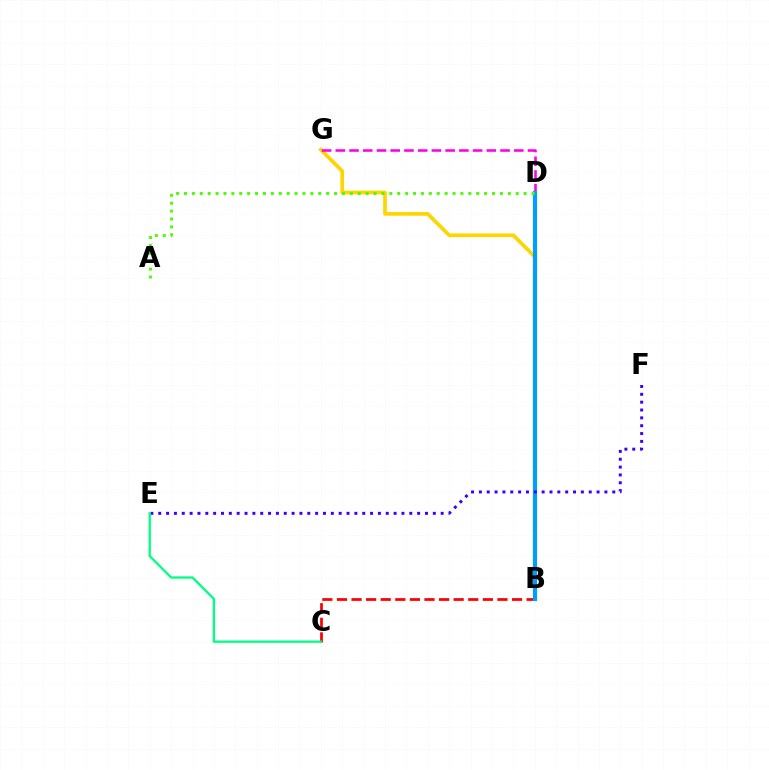{('B', 'G'): [{'color': '#ffd500', 'line_style': 'solid', 'thickness': 2.66}], ('D', 'G'): [{'color': '#ff00ed', 'line_style': 'dashed', 'thickness': 1.87}], ('B', 'C'): [{'color': '#ff0000', 'line_style': 'dashed', 'thickness': 1.98}], ('B', 'D'): [{'color': '#009eff', 'line_style': 'solid', 'thickness': 2.99}], ('E', 'F'): [{'color': '#3700ff', 'line_style': 'dotted', 'thickness': 2.13}], ('C', 'E'): [{'color': '#00ff86', 'line_style': 'solid', 'thickness': 1.67}], ('A', 'D'): [{'color': '#4fff00', 'line_style': 'dotted', 'thickness': 2.15}]}